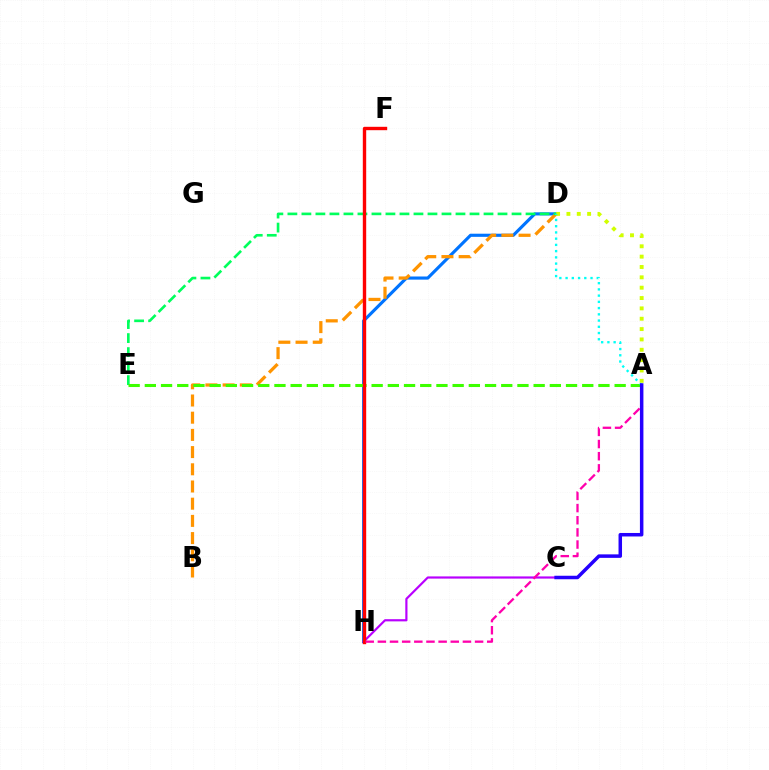{('D', 'H'): [{'color': '#0074ff', 'line_style': 'solid', 'thickness': 2.26}], ('C', 'H'): [{'color': '#b900ff', 'line_style': 'solid', 'thickness': 1.57}], ('B', 'D'): [{'color': '#ff9400', 'line_style': 'dashed', 'thickness': 2.34}], ('A', 'D'): [{'color': '#d1ff00', 'line_style': 'dotted', 'thickness': 2.81}, {'color': '#00fff6', 'line_style': 'dotted', 'thickness': 1.69}], ('D', 'E'): [{'color': '#00ff5c', 'line_style': 'dashed', 'thickness': 1.9}], ('A', 'E'): [{'color': '#3dff00', 'line_style': 'dashed', 'thickness': 2.2}], ('F', 'H'): [{'color': '#ff0000', 'line_style': 'solid', 'thickness': 2.44}], ('A', 'H'): [{'color': '#ff00ac', 'line_style': 'dashed', 'thickness': 1.65}], ('A', 'C'): [{'color': '#2500ff', 'line_style': 'solid', 'thickness': 2.52}]}